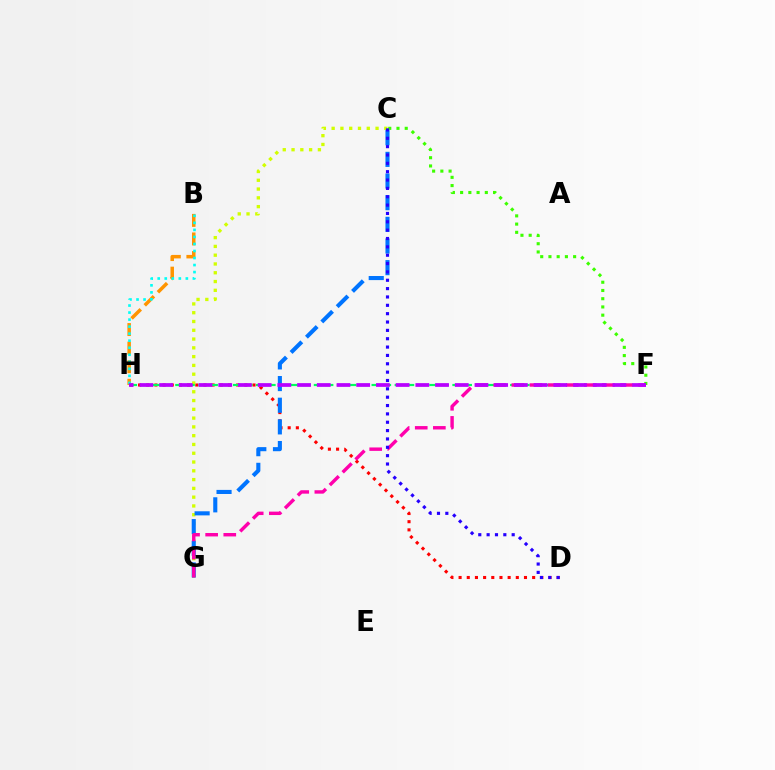{('D', 'H'): [{'color': '#ff0000', 'line_style': 'dotted', 'thickness': 2.22}], ('C', 'G'): [{'color': '#d1ff00', 'line_style': 'dotted', 'thickness': 2.39}, {'color': '#0074ff', 'line_style': 'dashed', 'thickness': 2.94}], ('B', 'H'): [{'color': '#ff9400', 'line_style': 'dashed', 'thickness': 2.52}, {'color': '#00fff6', 'line_style': 'dotted', 'thickness': 1.91}], ('F', 'H'): [{'color': '#00ff5c', 'line_style': 'dashed', 'thickness': 1.57}, {'color': '#b900ff', 'line_style': 'dashed', 'thickness': 2.68}], ('C', 'F'): [{'color': '#3dff00', 'line_style': 'dotted', 'thickness': 2.24}], ('F', 'G'): [{'color': '#ff00ac', 'line_style': 'dashed', 'thickness': 2.46}], ('C', 'D'): [{'color': '#2500ff', 'line_style': 'dotted', 'thickness': 2.27}]}